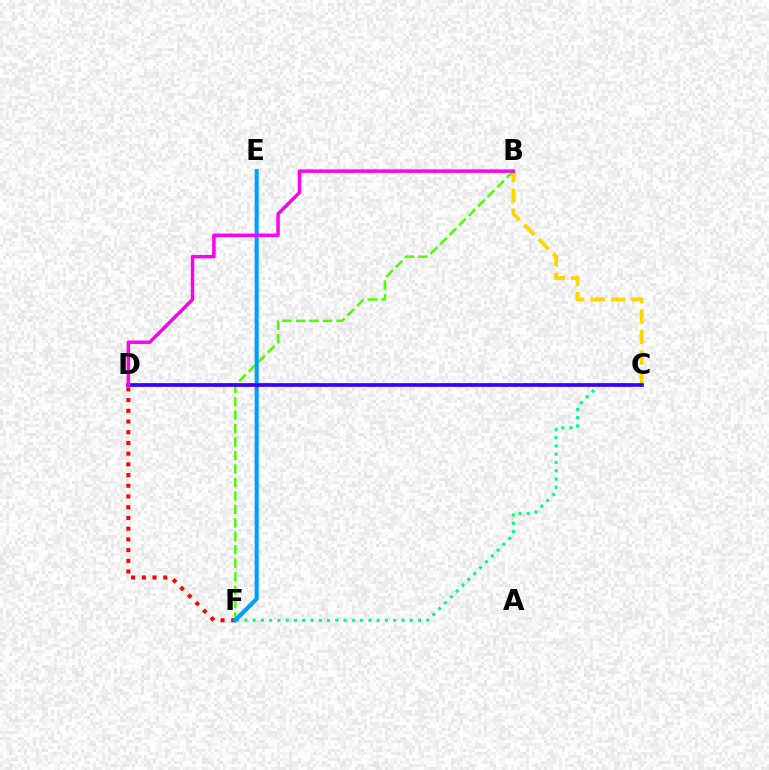{('D', 'F'): [{'color': '#ff0000', 'line_style': 'dotted', 'thickness': 2.91}], ('B', 'F'): [{'color': '#4fff00', 'line_style': 'dashed', 'thickness': 1.83}], ('C', 'F'): [{'color': '#00ff86', 'line_style': 'dotted', 'thickness': 2.25}], ('E', 'F'): [{'color': '#009eff', 'line_style': 'solid', 'thickness': 2.94}], ('B', 'C'): [{'color': '#ffd500', 'line_style': 'dashed', 'thickness': 2.77}], ('C', 'D'): [{'color': '#3700ff', 'line_style': 'solid', 'thickness': 2.68}], ('B', 'D'): [{'color': '#ff00ed', 'line_style': 'solid', 'thickness': 2.47}]}